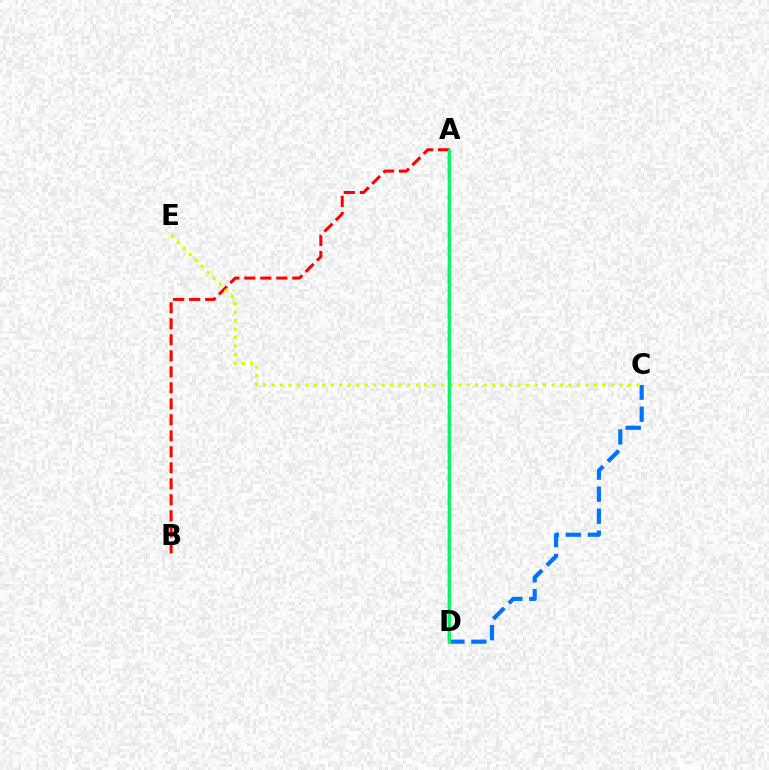{('C', 'D'): [{'color': '#0074ff', 'line_style': 'dashed', 'thickness': 2.99}], ('A', 'D'): [{'color': '#b900ff', 'line_style': 'solid', 'thickness': 1.74}, {'color': '#00ff5c', 'line_style': 'solid', 'thickness': 2.06}], ('A', 'B'): [{'color': '#ff0000', 'line_style': 'dashed', 'thickness': 2.17}], ('C', 'E'): [{'color': '#d1ff00', 'line_style': 'dotted', 'thickness': 2.31}]}